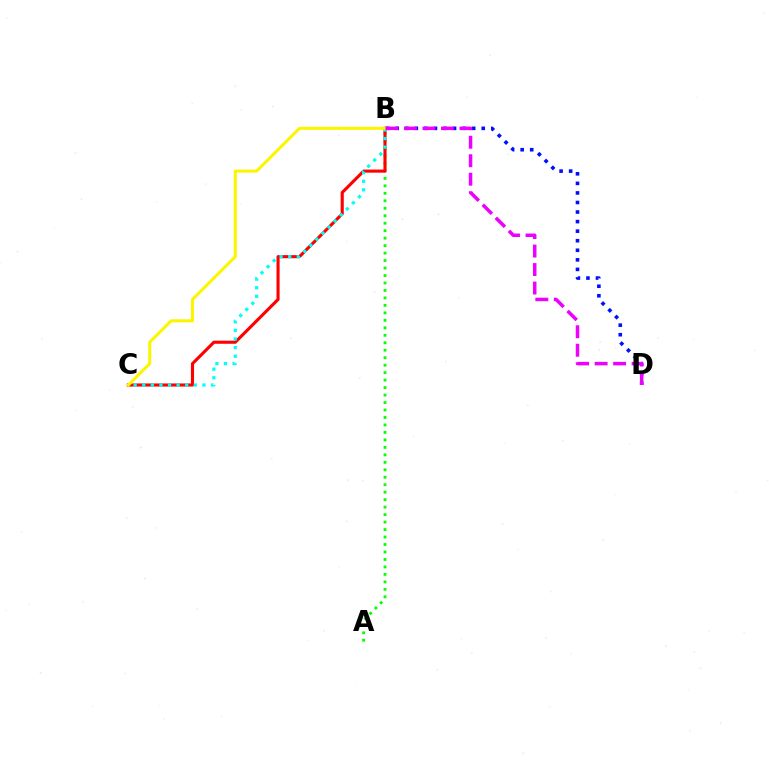{('A', 'B'): [{'color': '#08ff00', 'line_style': 'dotted', 'thickness': 2.03}], ('B', 'C'): [{'color': '#ff0000', 'line_style': 'solid', 'thickness': 2.24}, {'color': '#00fff6', 'line_style': 'dotted', 'thickness': 2.34}, {'color': '#fcf500', 'line_style': 'solid', 'thickness': 2.19}], ('B', 'D'): [{'color': '#0010ff', 'line_style': 'dotted', 'thickness': 2.6}, {'color': '#ee00ff', 'line_style': 'dashed', 'thickness': 2.51}]}